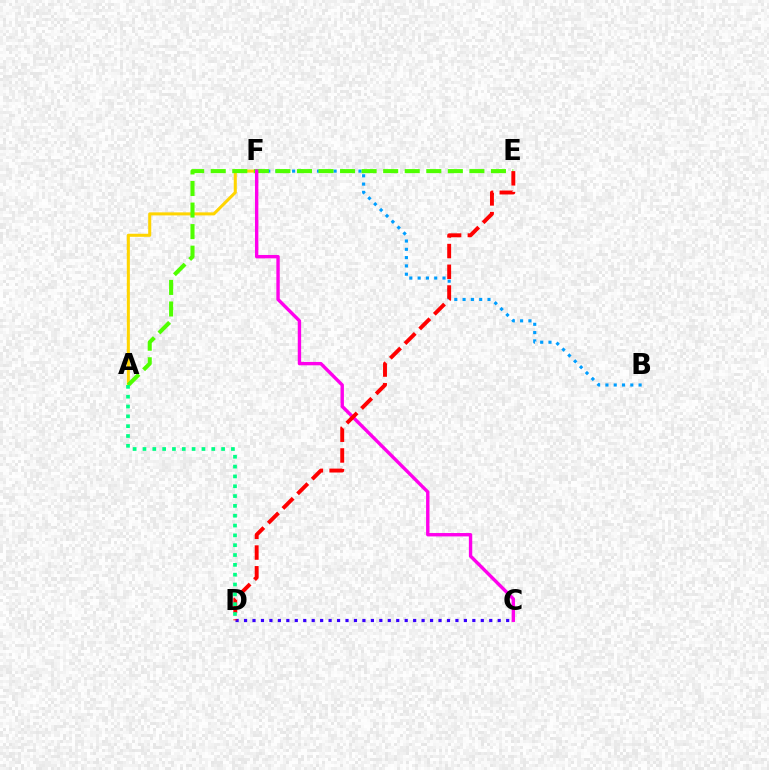{('A', 'F'): [{'color': '#ffd500', 'line_style': 'solid', 'thickness': 2.19}], ('B', 'F'): [{'color': '#009eff', 'line_style': 'dotted', 'thickness': 2.25}], ('A', 'E'): [{'color': '#4fff00', 'line_style': 'dashed', 'thickness': 2.93}], ('C', 'F'): [{'color': '#ff00ed', 'line_style': 'solid', 'thickness': 2.44}], ('C', 'D'): [{'color': '#3700ff', 'line_style': 'dotted', 'thickness': 2.3}], ('D', 'E'): [{'color': '#ff0000', 'line_style': 'dashed', 'thickness': 2.82}], ('A', 'D'): [{'color': '#00ff86', 'line_style': 'dotted', 'thickness': 2.67}]}